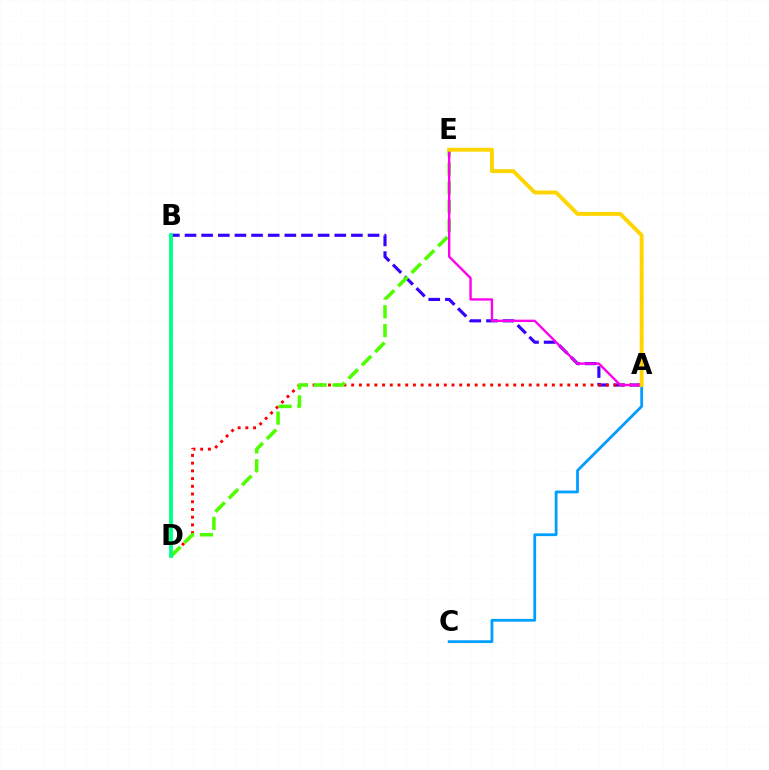{('A', 'B'): [{'color': '#3700ff', 'line_style': 'dashed', 'thickness': 2.26}], ('A', 'D'): [{'color': '#ff0000', 'line_style': 'dotted', 'thickness': 2.1}], ('D', 'E'): [{'color': '#4fff00', 'line_style': 'dashed', 'thickness': 2.56}], ('A', 'C'): [{'color': '#009eff', 'line_style': 'solid', 'thickness': 2.0}], ('A', 'E'): [{'color': '#ff00ed', 'line_style': 'solid', 'thickness': 1.7}, {'color': '#ffd500', 'line_style': 'solid', 'thickness': 2.8}], ('B', 'D'): [{'color': '#00ff86', 'line_style': 'solid', 'thickness': 2.72}]}